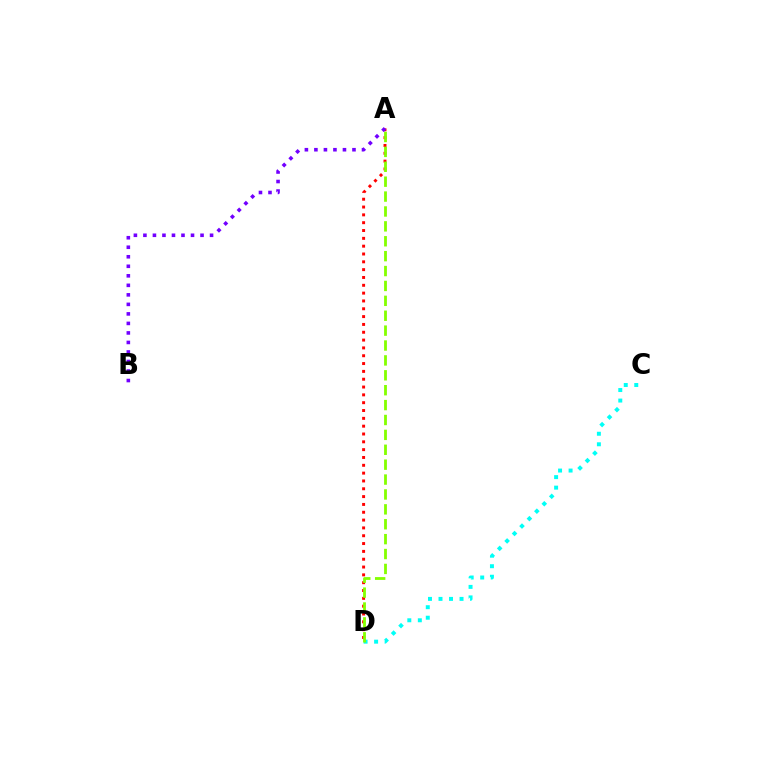{('A', 'D'): [{'color': '#ff0000', 'line_style': 'dotted', 'thickness': 2.13}, {'color': '#84ff00', 'line_style': 'dashed', 'thickness': 2.02}], ('C', 'D'): [{'color': '#00fff6', 'line_style': 'dotted', 'thickness': 2.86}], ('A', 'B'): [{'color': '#7200ff', 'line_style': 'dotted', 'thickness': 2.59}]}